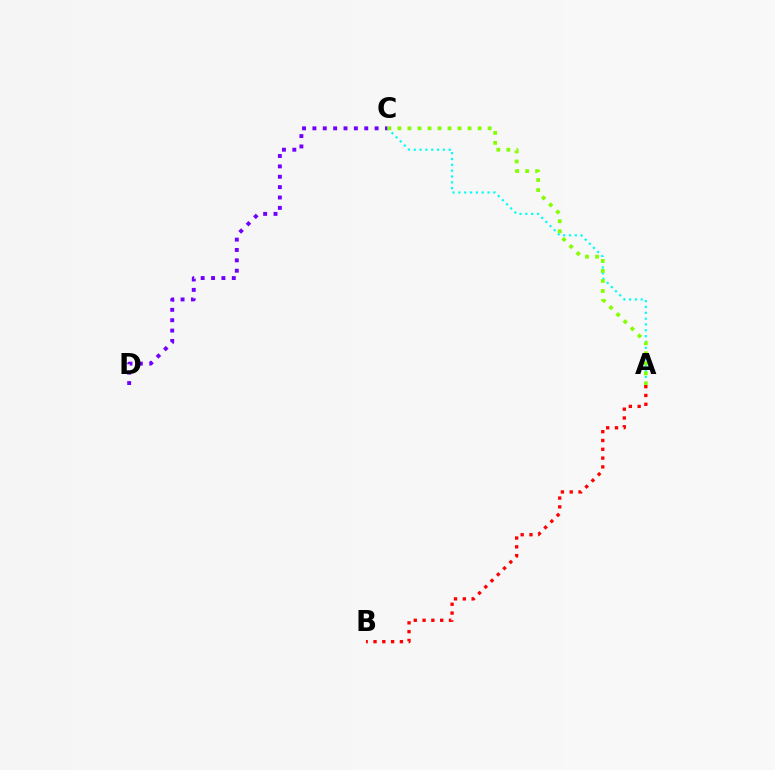{('A', 'C'): [{'color': '#00fff6', 'line_style': 'dotted', 'thickness': 1.58}, {'color': '#84ff00', 'line_style': 'dotted', 'thickness': 2.72}], ('C', 'D'): [{'color': '#7200ff', 'line_style': 'dotted', 'thickness': 2.82}], ('A', 'B'): [{'color': '#ff0000', 'line_style': 'dotted', 'thickness': 2.39}]}